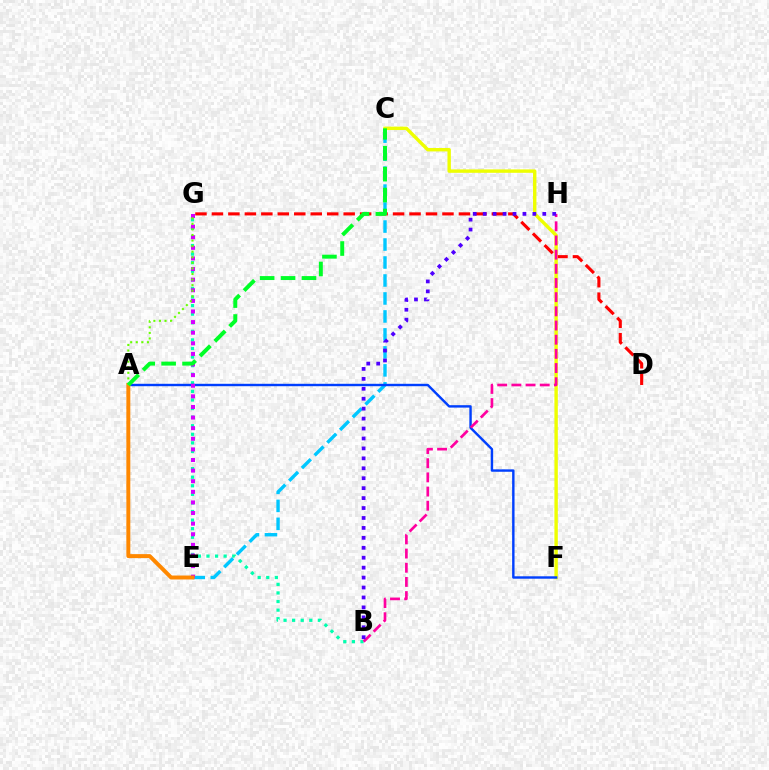{('D', 'G'): [{'color': '#ff0000', 'line_style': 'dashed', 'thickness': 2.24}], ('C', 'E'): [{'color': '#00c7ff', 'line_style': 'dashed', 'thickness': 2.44}], ('C', 'F'): [{'color': '#eeff00', 'line_style': 'solid', 'thickness': 2.45}], ('B', 'G'): [{'color': '#00ffaf', 'line_style': 'dotted', 'thickness': 2.33}], ('A', 'F'): [{'color': '#003fff', 'line_style': 'solid', 'thickness': 1.74}], ('E', 'G'): [{'color': '#d600ff', 'line_style': 'dotted', 'thickness': 2.88}], ('B', 'H'): [{'color': '#ff00a0', 'line_style': 'dashed', 'thickness': 1.93}, {'color': '#4f00ff', 'line_style': 'dotted', 'thickness': 2.7}], ('A', 'E'): [{'color': '#ff8800', 'line_style': 'solid', 'thickness': 2.85}], ('A', 'G'): [{'color': '#66ff00', 'line_style': 'dotted', 'thickness': 1.51}], ('A', 'C'): [{'color': '#00ff27', 'line_style': 'dashed', 'thickness': 2.84}]}